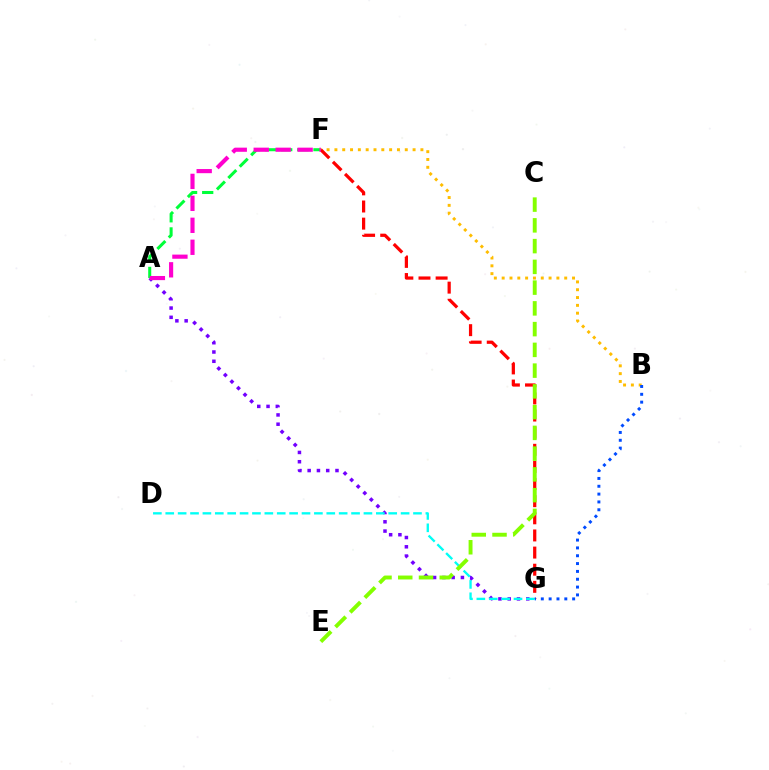{('A', 'G'): [{'color': '#7200ff', 'line_style': 'dotted', 'thickness': 2.52}], ('A', 'F'): [{'color': '#00ff39', 'line_style': 'dashed', 'thickness': 2.19}, {'color': '#ff00cf', 'line_style': 'dashed', 'thickness': 2.98}], ('B', 'F'): [{'color': '#ffbd00', 'line_style': 'dotted', 'thickness': 2.12}], ('F', 'G'): [{'color': '#ff0000', 'line_style': 'dashed', 'thickness': 2.33}], ('B', 'G'): [{'color': '#004bff', 'line_style': 'dotted', 'thickness': 2.13}], ('D', 'G'): [{'color': '#00fff6', 'line_style': 'dashed', 'thickness': 1.68}], ('C', 'E'): [{'color': '#84ff00', 'line_style': 'dashed', 'thickness': 2.82}]}